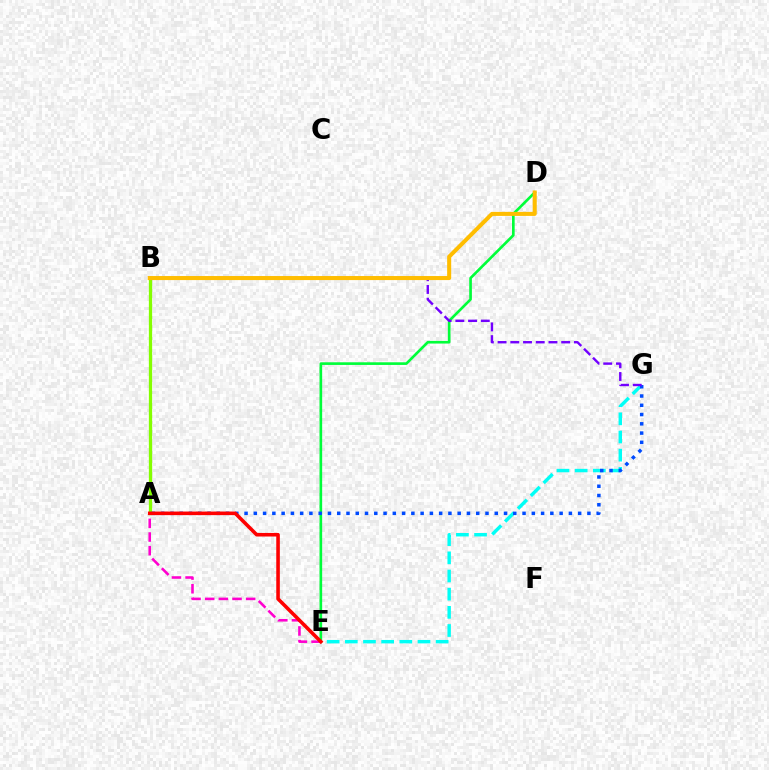{('E', 'G'): [{'color': '#00fff6', 'line_style': 'dashed', 'thickness': 2.47}], ('A', 'B'): [{'color': '#84ff00', 'line_style': 'solid', 'thickness': 2.36}], ('D', 'E'): [{'color': '#00ff39', 'line_style': 'solid', 'thickness': 1.91}], ('A', 'G'): [{'color': '#004bff', 'line_style': 'dotted', 'thickness': 2.52}], ('A', 'E'): [{'color': '#ff00cf', 'line_style': 'dashed', 'thickness': 1.86}, {'color': '#ff0000', 'line_style': 'solid', 'thickness': 2.58}], ('B', 'G'): [{'color': '#7200ff', 'line_style': 'dashed', 'thickness': 1.73}], ('B', 'D'): [{'color': '#ffbd00', 'line_style': 'solid', 'thickness': 2.91}]}